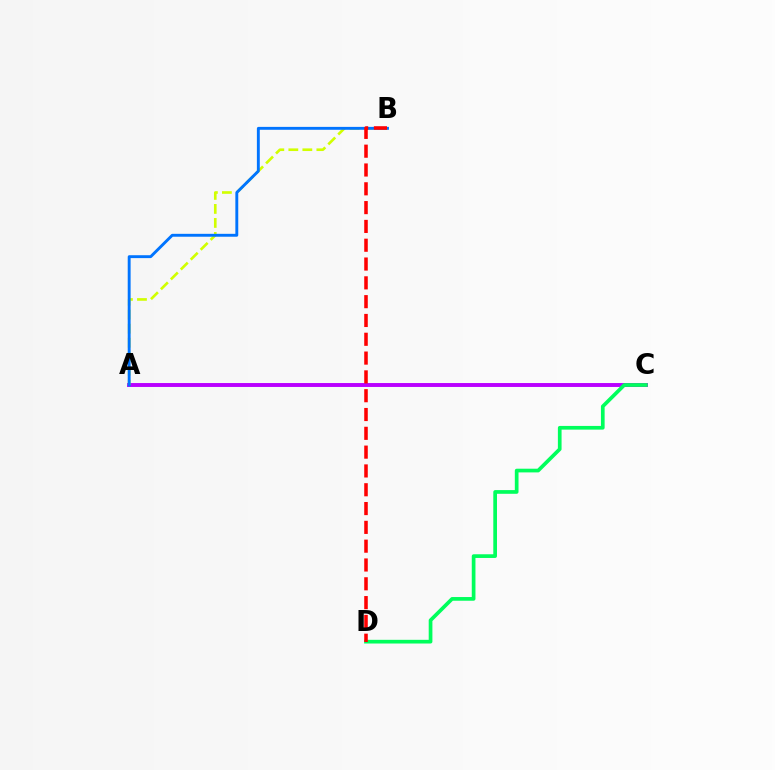{('A', 'C'): [{'color': '#b900ff', 'line_style': 'solid', 'thickness': 2.82}], ('A', 'B'): [{'color': '#d1ff00', 'line_style': 'dashed', 'thickness': 1.9}, {'color': '#0074ff', 'line_style': 'solid', 'thickness': 2.09}], ('C', 'D'): [{'color': '#00ff5c', 'line_style': 'solid', 'thickness': 2.66}], ('B', 'D'): [{'color': '#ff0000', 'line_style': 'dashed', 'thickness': 2.56}]}